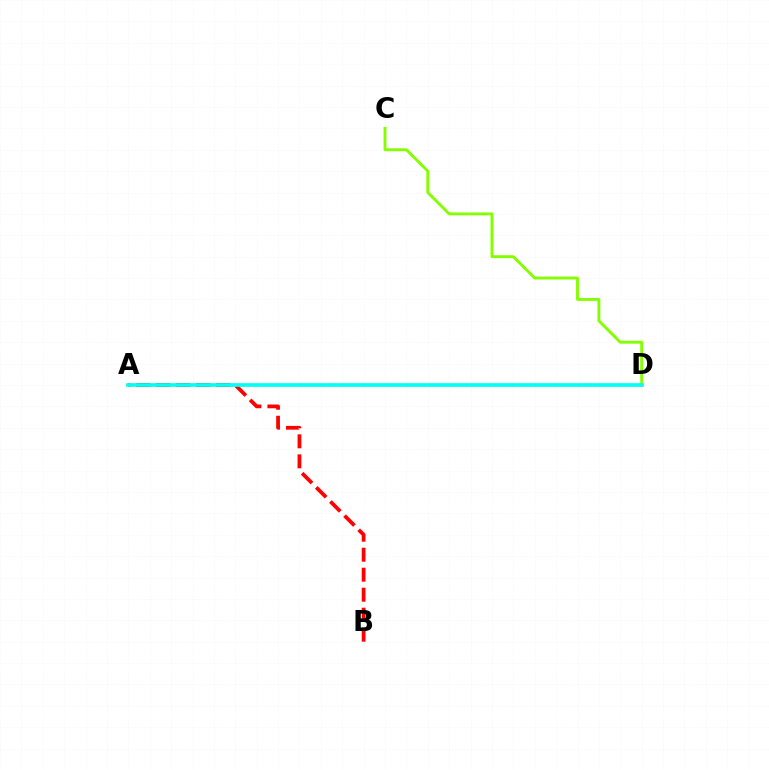{('A', 'D'): [{'color': '#7200ff', 'line_style': 'dashed', 'thickness': 1.51}, {'color': '#00fff6', 'line_style': 'solid', 'thickness': 2.62}], ('C', 'D'): [{'color': '#84ff00', 'line_style': 'solid', 'thickness': 2.08}], ('A', 'B'): [{'color': '#ff0000', 'line_style': 'dashed', 'thickness': 2.72}]}